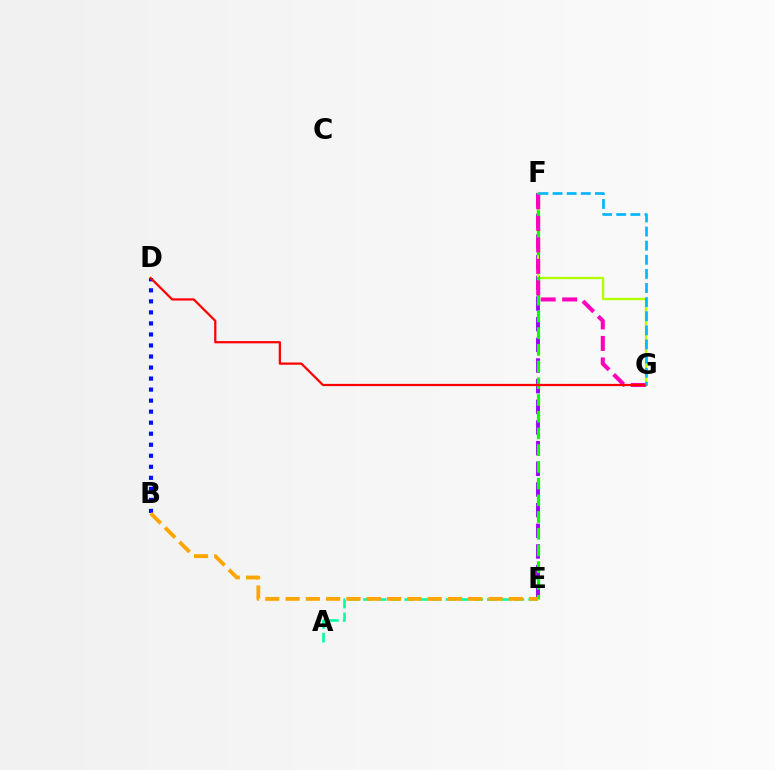{('E', 'F'): [{'color': '#9b00ff', 'line_style': 'dashed', 'thickness': 2.81}, {'color': '#08ff00', 'line_style': 'dashed', 'thickness': 2.27}], ('F', 'G'): [{'color': '#b3ff00', 'line_style': 'solid', 'thickness': 1.67}, {'color': '#ff00bd', 'line_style': 'dashed', 'thickness': 2.92}, {'color': '#00b5ff', 'line_style': 'dashed', 'thickness': 1.92}], ('A', 'E'): [{'color': '#00ff9d', 'line_style': 'dashed', 'thickness': 1.87}], ('B', 'D'): [{'color': '#0010ff', 'line_style': 'dotted', 'thickness': 3.0}], ('B', 'E'): [{'color': '#ffa500', 'line_style': 'dashed', 'thickness': 2.76}], ('D', 'G'): [{'color': '#ff0000', 'line_style': 'solid', 'thickness': 1.61}]}